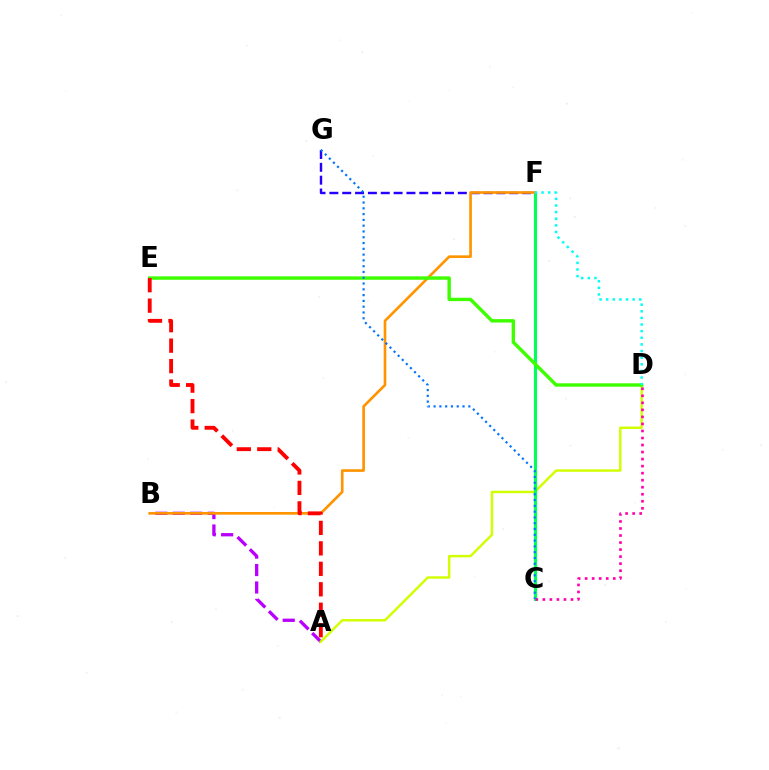{('A', 'B'): [{'color': '#b900ff', 'line_style': 'dashed', 'thickness': 2.37}], ('A', 'D'): [{'color': '#d1ff00', 'line_style': 'solid', 'thickness': 1.76}], ('C', 'F'): [{'color': '#00ff5c', 'line_style': 'solid', 'thickness': 2.25}], ('F', 'G'): [{'color': '#2500ff', 'line_style': 'dashed', 'thickness': 1.75}], ('B', 'F'): [{'color': '#ff9400', 'line_style': 'solid', 'thickness': 1.91}], ('D', 'E'): [{'color': '#3dff00', 'line_style': 'solid', 'thickness': 2.46}], ('D', 'F'): [{'color': '#00fff6', 'line_style': 'dotted', 'thickness': 1.8}], ('C', 'D'): [{'color': '#ff00ac', 'line_style': 'dotted', 'thickness': 1.91}], ('C', 'G'): [{'color': '#0074ff', 'line_style': 'dotted', 'thickness': 1.57}], ('A', 'E'): [{'color': '#ff0000', 'line_style': 'dashed', 'thickness': 2.78}]}